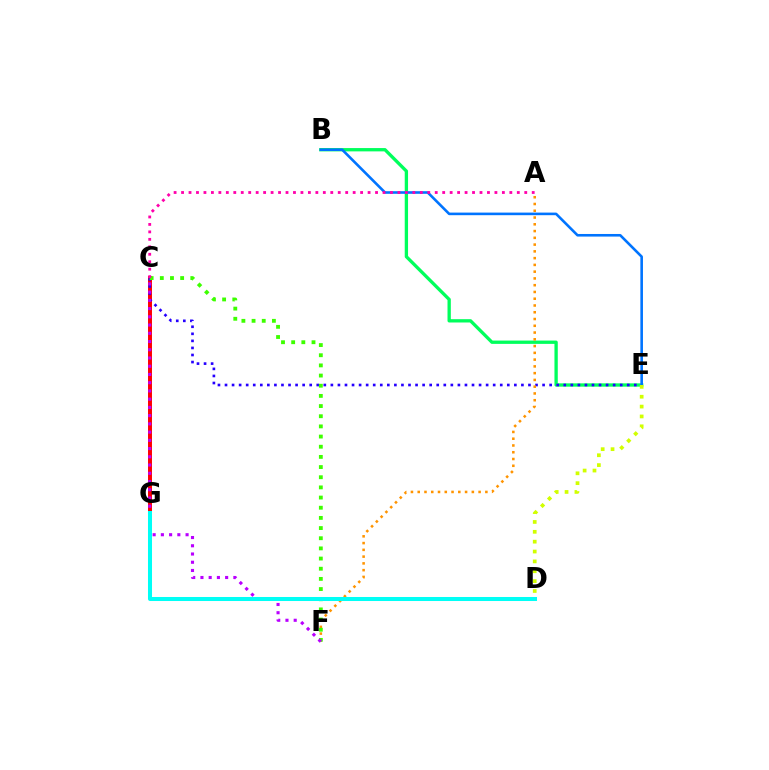{('B', 'E'): [{'color': '#00ff5c', 'line_style': 'solid', 'thickness': 2.39}, {'color': '#0074ff', 'line_style': 'solid', 'thickness': 1.87}], ('C', 'G'): [{'color': '#ff0000', 'line_style': 'solid', 'thickness': 2.85}], ('C', 'E'): [{'color': '#2500ff', 'line_style': 'dotted', 'thickness': 1.92}], ('A', 'F'): [{'color': '#ff9400', 'line_style': 'dotted', 'thickness': 1.84}], ('C', 'F'): [{'color': '#3dff00', 'line_style': 'dotted', 'thickness': 2.76}, {'color': '#b900ff', 'line_style': 'dotted', 'thickness': 2.24}], ('A', 'C'): [{'color': '#ff00ac', 'line_style': 'dotted', 'thickness': 2.03}], ('D', 'G'): [{'color': '#00fff6', 'line_style': 'solid', 'thickness': 2.9}], ('D', 'E'): [{'color': '#d1ff00', 'line_style': 'dotted', 'thickness': 2.68}]}